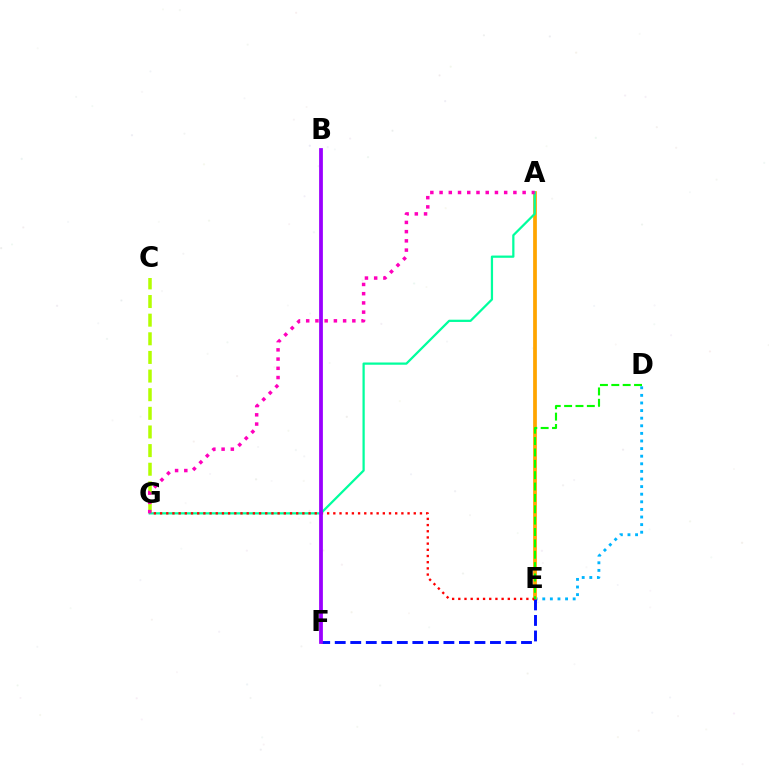{('D', 'E'): [{'color': '#00b5ff', 'line_style': 'dotted', 'thickness': 2.07}, {'color': '#08ff00', 'line_style': 'dashed', 'thickness': 1.54}], ('A', 'E'): [{'color': '#ffa500', 'line_style': 'solid', 'thickness': 2.69}], ('C', 'G'): [{'color': '#b3ff00', 'line_style': 'dashed', 'thickness': 2.53}], ('A', 'G'): [{'color': '#00ff9d', 'line_style': 'solid', 'thickness': 1.62}, {'color': '#ff00bd', 'line_style': 'dotted', 'thickness': 2.51}], ('E', 'F'): [{'color': '#0010ff', 'line_style': 'dashed', 'thickness': 2.11}], ('E', 'G'): [{'color': '#ff0000', 'line_style': 'dotted', 'thickness': 1.68}], ('B', 'F'): [{'color': '#9b00ff', 'line_style': 'solid', 'thickness': 2.71}]}